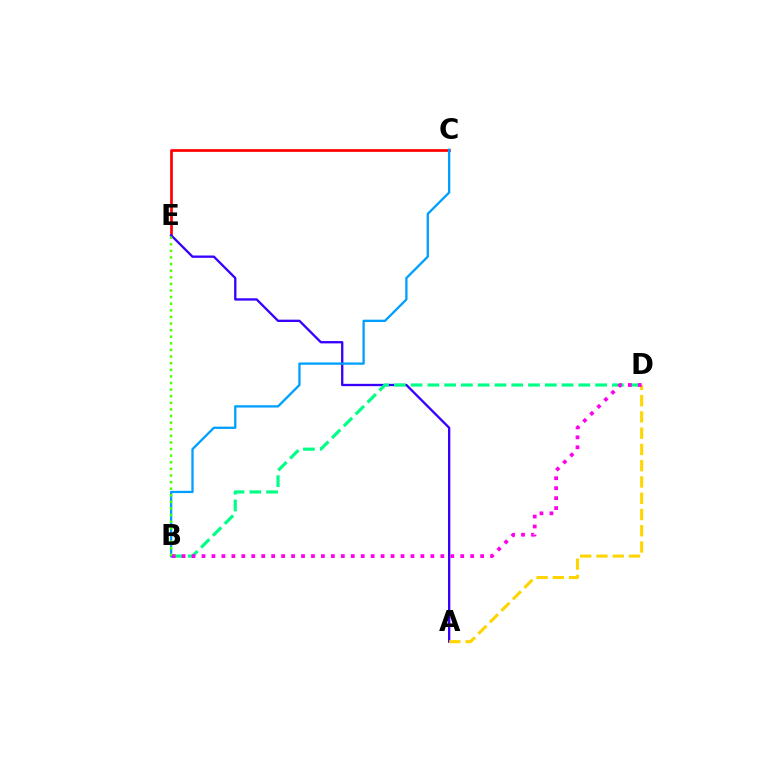{('C', 'E'): [{'color': '#ff0000', 'line_style': 'solid', 'thickness': 1.95}], ('A', 'E'): [{'color': '#3700ff', 'line_style': 'solid', 'thickness': 1.67}], ('B', 'D'): [{'color': '#00ff86', 'line_style': 'dashed', 'thickness': 2.28}, {'color': '#ff00ed', 'line_style': 'dotted', 'thickness': 2.7}], ('A', 'D'): [{'color': '#ffd500', 'line_style': 'dashed', 'thickness': 2.21}], ('B', 'C'): [{'color': '#009eff', 'line_style': 'solid', 'thickness': 1.65}], ('B', 'E'): [{'color': '#4fff00', 'line_style': 'dotted', 'thickness': 1.79}]}